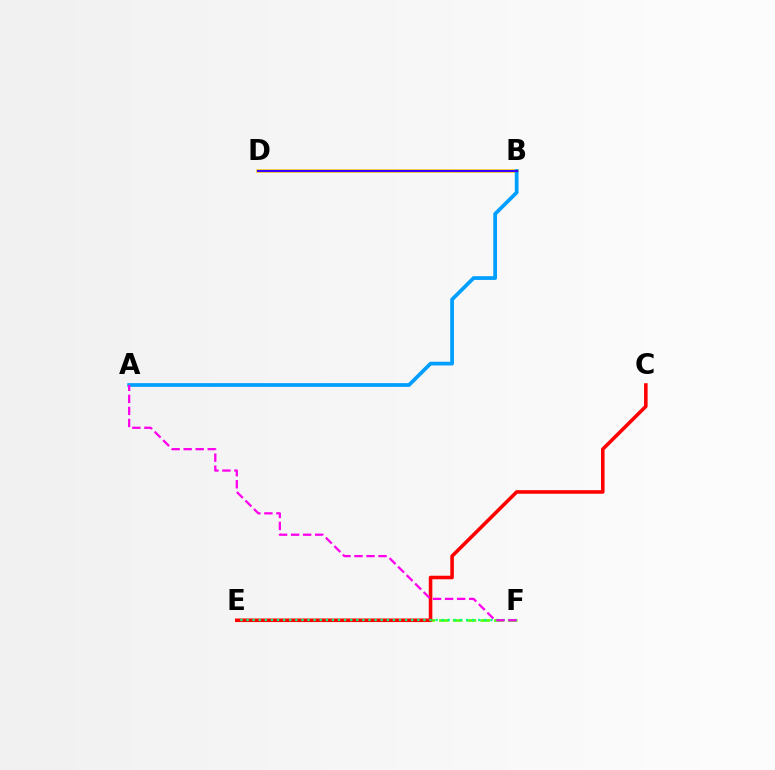{('E', 'F'): [{'color': '#4fff00', 'line_style': 'dashed', 'thickness': 1.87}, {'color': '#00ff86', 'line_style': 'dotted', 'thickness': 1.66}], ('C', 'E'): [{'color': '#ff0000', 'line_style': 'solid', 'thickness': 2.56}], ('B', 'D'): [{'color': '#ffd500', 'line_style': 'solid', 'thickness': 2.55}, {'color': '#3700ff', 'line_style': 'solid', 'thickness': 1.55}], ('A', 'B'): [{'color': '#009eff', 'line_style': 'solid', 'thickness': 2.69}], ('A', 'F'): [{'color': '#ff00ed', 'line_style': 'dashed', 'thickness': 1.63}]}